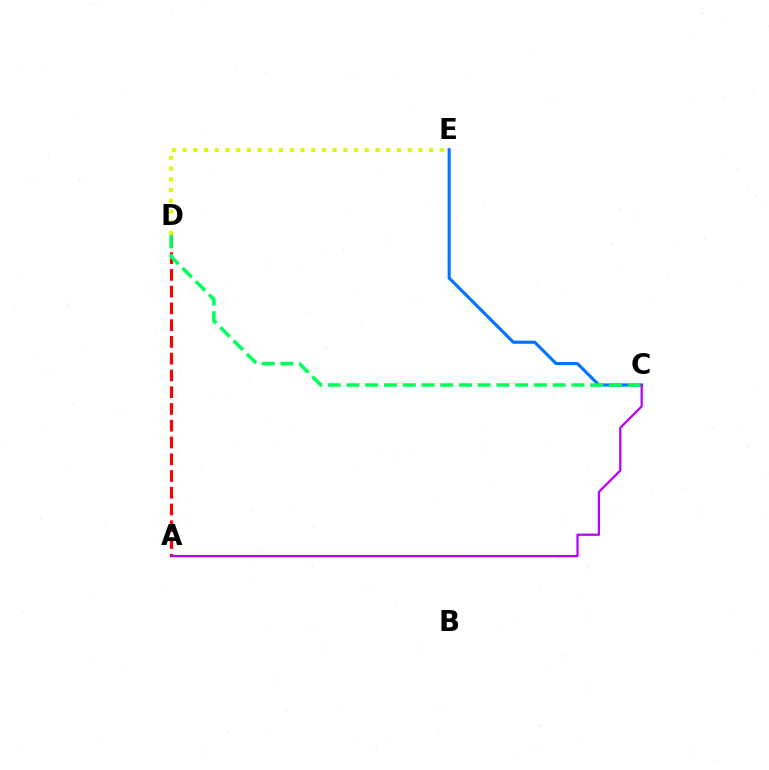{('A', 'D'): [{'color': '#ff0000', 'line_style': 'dashed', 'thickness': 2.28}], ('C', 'E'): [{'color': '#0074ff', 'line_style': 'solid', 'thickness': 2.25}], ('C', 'D'): [{'color': '#00ff5c', 'line_style': 'dashed', 'thickness': 2.55}], ('D', 'E'): [{'color': '#d1ff00', 'line_style': 'dotted', 'thickness': 2.91}], ('A', 'C'): [{'color': '#b900ff', 'line_style': 'solid', 'thickness': 1.62}]}